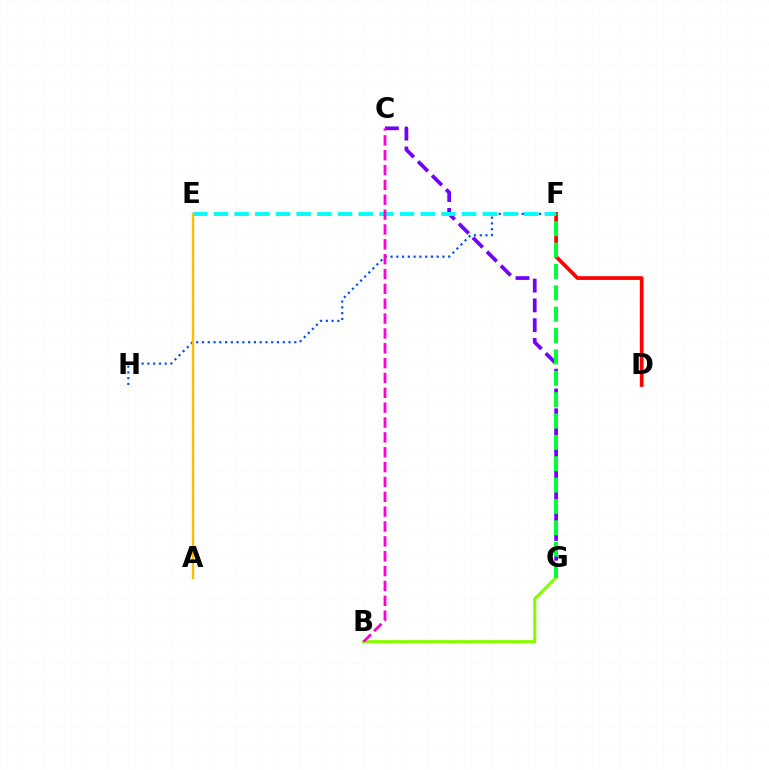{('C', 'G'): [{'color': '#7200ff', 'line_style': 'dashed', 'thickness': 2.69}], ('D', 'F'): [{'color': '#ff0000', 'line_style': 'solid', 'thickness': 2.68}], ('F', 'H'): [{'color': '#004bff', 'line_style': 'dotted', 'thickness': 1.57}], ('E', 'F'): [{'color': '#00fff6', 'line_style': 'dashed', 'thickness': 2.81}], ('B', 'G'): [{'color': '#84ff00', 'line_style': 'solid', 'thickness': 2.22}], ('A', 'E'): [{'color': '#ffbd00', 'line_style': 'solid', 'thickness': 1.71}], ('F', 'G'): [{'color': '#00ff39', 'line_style': 'dashed', 'thickness': 2.9}], ('B', 'C'): [{'color': '#ff00cf', 'line_style': 'dashed', 'thickness': 2.02}]}